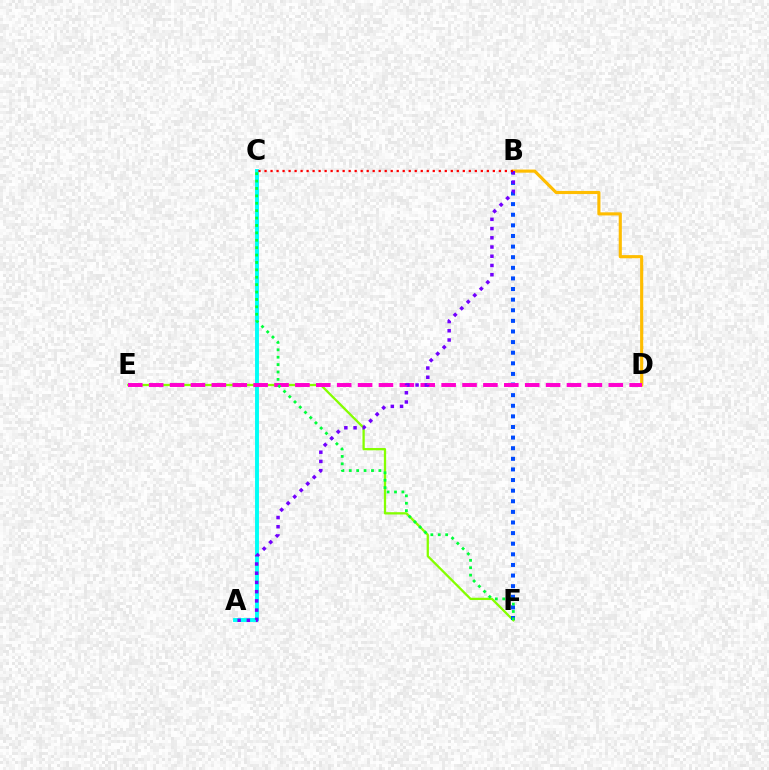{('A', 'C'): [{'color': '#00fff6', 'line_style': 'solid', 'thickness': 2.81}], ('B', 'D'): [{'color': '#ffbd00', 'line_style': 'solid', 'thickness': 2.25}], ('E', 'F'): [{'color': '#84ff00', 'line_style': 'solid', 'thickness': 1.64}], ('B', 'F'): [{'color': '#004bff', 'line_style': 'dotted', 'thickness': 2.88}], ('D', 'E'): [{'color': '#ff00cf', 'line_style': 'dashed', 'thickness': 2.84}], ('C', 'F'): [{'color': '#00ff39', 'line_style': 'dotted', 'thickness': 2.01}], ('A', 'B'): [{'color': '#7200ff', 'line_style': 'dotted', 'thickness': 2.51}], ('B', 'C'): [{'color': '#ff0000', 'line_style': 'dotted', 'thickness': 1.63}]}